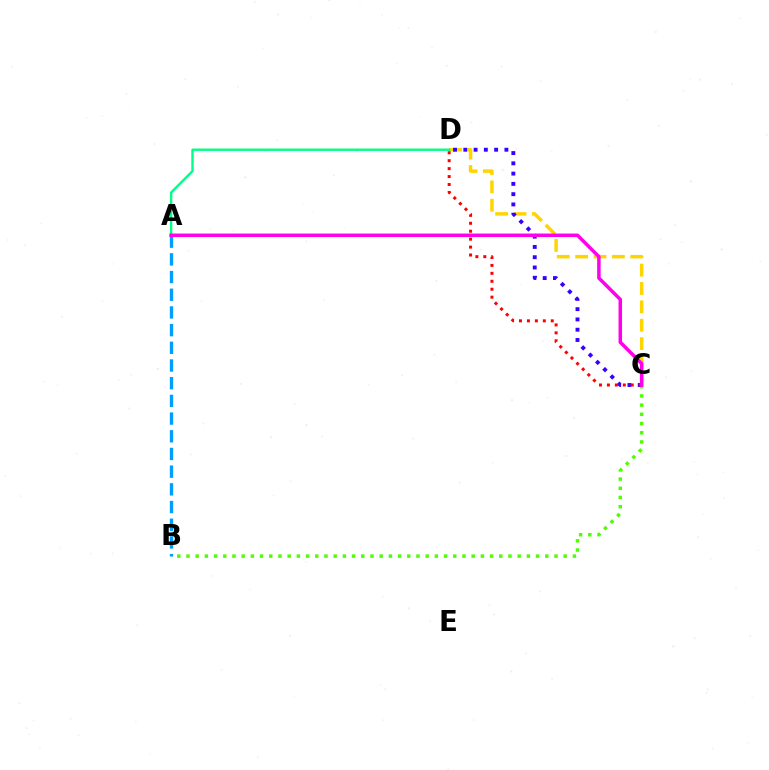{('B', 'C'): [{'color': '#4fff00', 'line_style': 'dotted', 'thickness': 2.5}], ('C', 'D'): [{'color': '#ffd500', 'line_style': 'dashed', 'thickness': 2.5}, {'color': '#3700ff', 'line_style': 'dotted', 'thickness': 2.79}, {'color': '#ff0000', 'line_style': 'dotted', 'thickness': 2.16}], ('A', 'B'): [{'color': '#009eff', 'line_style': 'dashed', 'thickness': 2.4}], ('A', 'D'): [{'color': '#00ff86', 'line_style': 'solid', 'thickness': 1.72}], ('A', 'C'): [{'color': '#ff00ed', 'line_style': 'solid', 'thickness': 2.51}]}